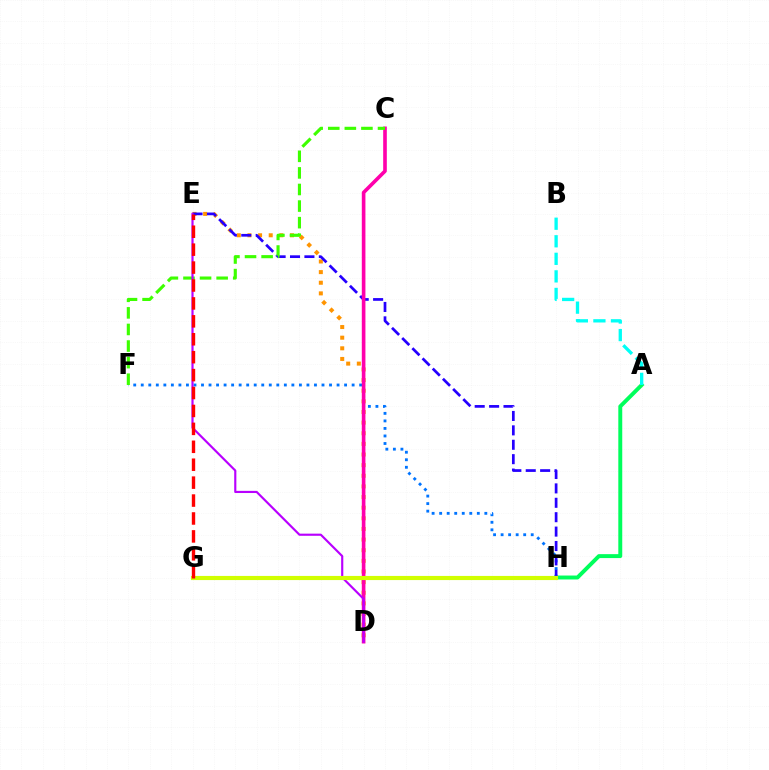{('F', 'H'): [{'color': '#0074ff', 'line_style': 'dotted', 'thickness': 2.05}], ('D', 'E'): [{'color': '#ff9400', 'line_style': 'dotted', 'thickness': 2.89}, {'color': '#b900ff', 'line_style': 'solid', 'thickness': 1.55}], ('A', 'H'): [{'color': '#00ff5c', 'line_style': 'solid', 'thickness': 2.83}], ('E', 'H'): [{'color': '#2500ff', 'line_style': 'dashed', 'thickness': 1.96}], ('C', 'D'): [{'color': '#ff00ac', 'line_style': 'solid', 'thickness': 2.61}], ('C', 'F'): [{'color': '#3dff00', 'line_style': 'dashed', 'thickness': 2.25}], ('A', 'B'): [{'color': '#00fff6', 'line_style': 'dashed', 'thickness': 2.38}], ('G', 'H'): [{'color': '#d1ff00', 'line_style': 'solid', 'thickness': 2.98}], ('E', 'G'): [{'color': '#ff0000', 'line_style': 'dashed', 'thickness': 2.43}]}